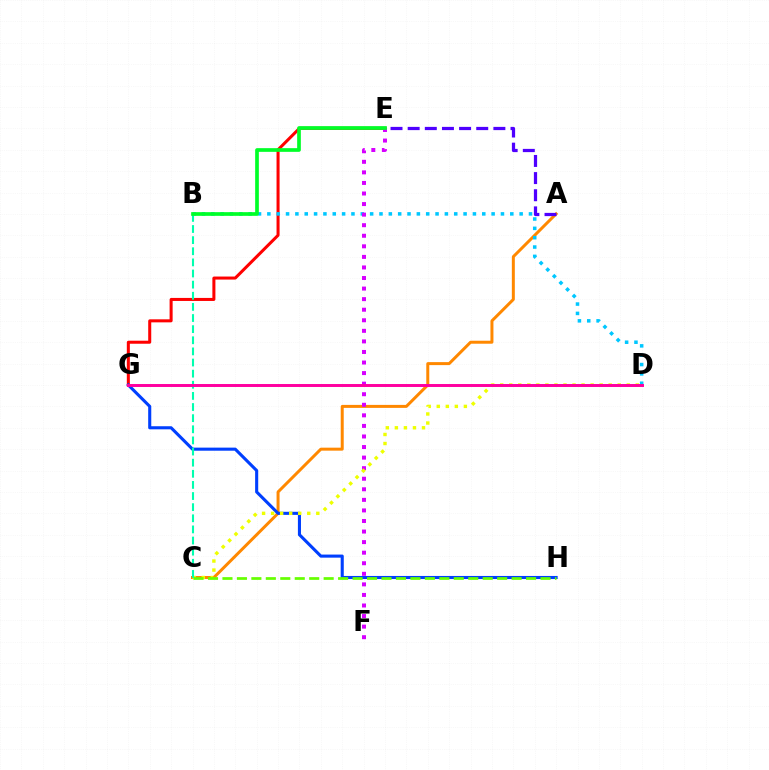{('A', 'C'): [{'color': '#ff8800', 'line_style': 'solid', 'thickness': 2.15}], ('E', 'G'): [{'color': '#ff0000', 'line_style': 'solid', 'thickness': 2.18}], ('A', 'E'): [{'color': '#4f00ff', 'line_style': 'dashed', 'thickness': 2.33}], ('G', 'H'): [{'color': '#003fff', 'line_style': 'solid', 'thickness': 2.22}], ('B', 'D'): [{'color': '#00c7ff', 'line_style': 'dotted', 'thickness': 2.54}], ('E', 'F'): [{'color': '#d600ff', 'line_style': 'dotted', 'thickness': 2.87}], ('C', 'D'): [{'color': '#eeff00', 'line_style': 'dotted', 'thickness': 2.46}], ('C', 'H'): [{'color': '#66ff00', 'line_style': 'dashed', 'thickness': 1.96}], ('B', 'C'): [{'color': '#00ffaf', 'line_style': 'dashed', 'thickness': 1.51}], ('B', 'E'): [{'color': '#00ff27', 'line_style': 'solid', 'thickness': 2.66}], ('D', 'G'): [{'color': '#ff00a0', 'line_style': 'solid', 'thickness': 2.13}]}